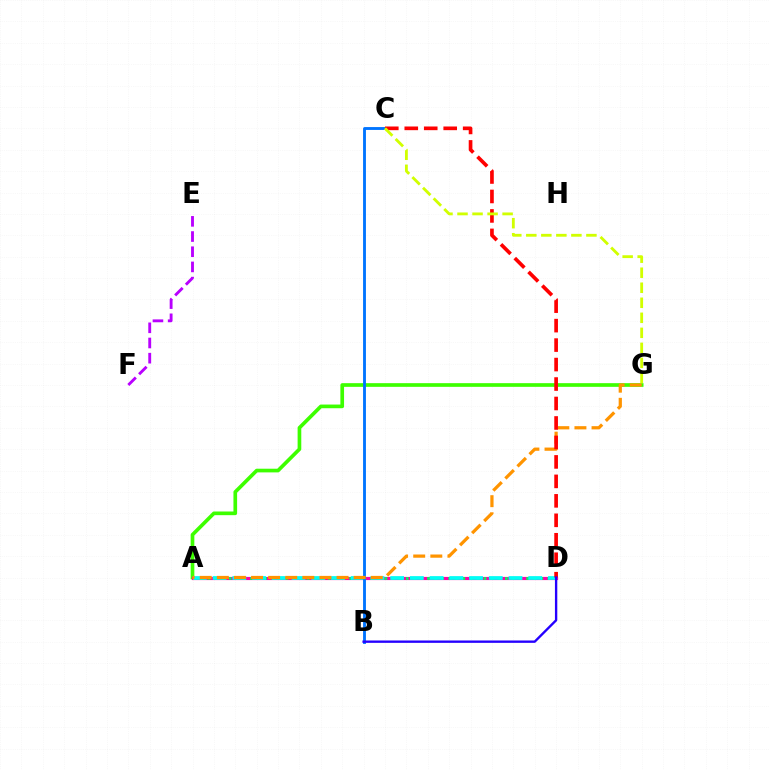{('A', 'G'): [{'color': '#3dff00', 'line_style': 'solid', 'thickness': 2.64}, {'color': '#ff9400', 'line_style': 'dashed', 'thickness': 2.32}], ('E', 'F'): [{'color': '#b900ff', 'line_style': 'dashed', 'thickness': 2.06}], ('A', 'D'): [{'color': '#ff00ac', 'line_style': 'solid', 'thickness': 2.29}, {'color': '#00ff5c', 'line_style': 'dotted', 'thickness': 1.92}, {'color': '#00fff6', 'line_style': 'dashed', 'thickness': 2.68}], ('B', 'C'): [{'color': '#0074ff', 'line_style': 'solid', 'thickness': 2.06}], ('C', 'D'): [{'color': '#ff0000', 'line_style': 'dashed', 'thickness': 2.64}], ('B', 'D'): [{'color': '#2500ff', 'line_style': 'solid', 'thickness': 1.7}], ('C', 'G'): [{'color': '#d1ff00', 'line_style': 'dashed', 'thickness': 2.04}]}